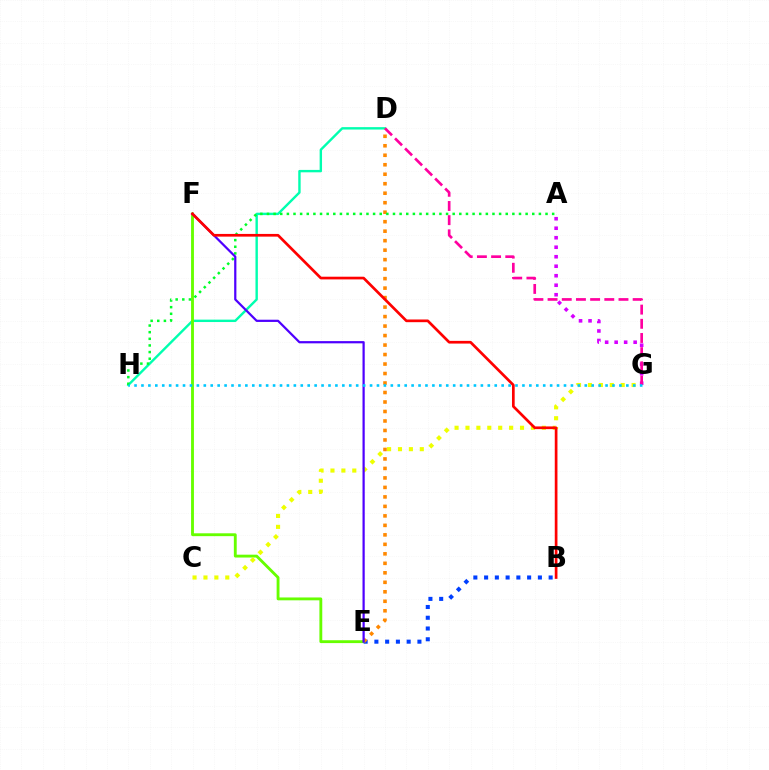{('D', 'H'): [{'color': '#00ffaf', 'line_style': 'solid', 'thickness': 1.73}], ('B', 'E'): [{'color': '#003fff', 'line_style': 'dotted', 'thickness': 2.92}], ('A', 'G'): [{'color': '#d600ff', 'line_style': 'dotted', 'thickness': 2.58}], ('E', 'F'): [{'color': '#66ff00', 'line_style': 'solid', 'thickness': 2.06}, {'color': '#4f00ff', 'line_style': 'solid', 'thickness': 1.6}], ('C', 'G'): [{'color': '#eeff00', 'line_style': 'dotted', 'thickness': 2.96}], ('D', 'E'): [{'color': '#ff8800', 'line_style': 'dotted', 'thickness': 2.58}], ('A', 'H'): [{'color': '#00ff27', 'line_style': 'dotted', 'thickness': 1.8}], ('B', 'F'): [{'color': '#ff0000', 'line_style': 'solid', 'thickness': 1.94}], ('D', 'G'): [{'color': '#ff00a0', 'line_style': 'dashed', 'thickness': 1.93}], ('G', 'H'): [{'color': '#00c7ff', 'line_style': 'dotted', 'thickness': 1.88}]}